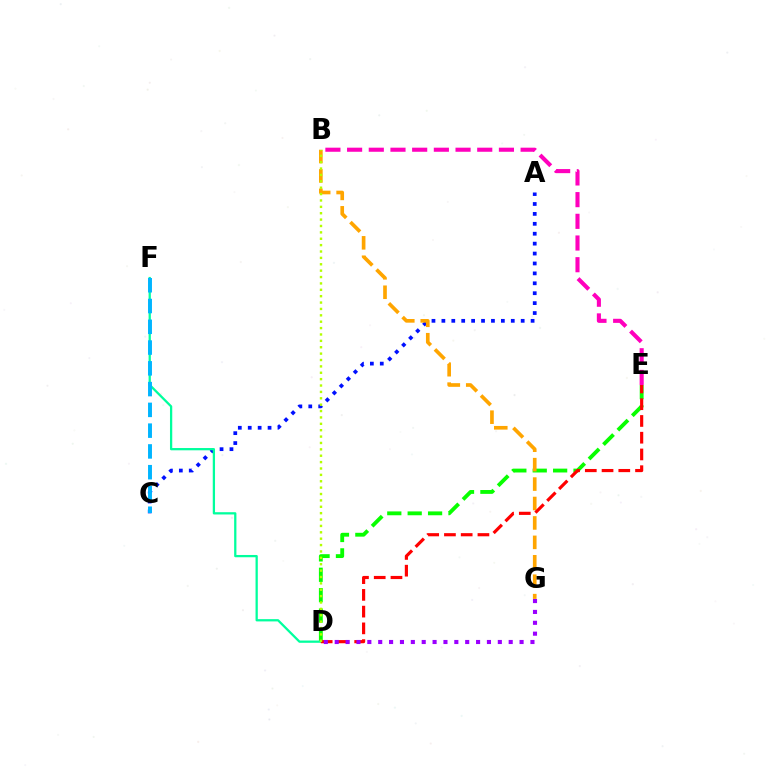{('B', 'E'): [{'color': '#ff00bd', 'line_style': 'dashed', 'thickness': 2.95}], ('D', 'E'): [{'color': '#08ff00', 'line_style': 'dashed', 'thickness': 2.77}, {'color': '#ff0000', 'line_style': 'dashed', 'thickness': 2.27}], ('A', 'C'): [{'color': '#0010ff', 'line_style': 'dotted', 'thickness': 2.69}], ('D', 'F'): [{'color': '#00ff9d', 'line_style': 'solid', 'thickness': 1.63}], ('B', 'G'): [{'color': '#ffa500', 'line_style': 'dashed', 'thickness': 2.64}], ('C', 'F'): [{'color': '#00b5ff', 'line_style': 'dashed', 'thickness': 2.82}], ('B', 'D'): [{'color': '#b3ff00', 'line_style': 'dotted', 'thickness': 1.73}], ('D', 'G'): [{'color': '#9b00ff', 'line_style': 'dotted', 'thickness': 2.95}]}